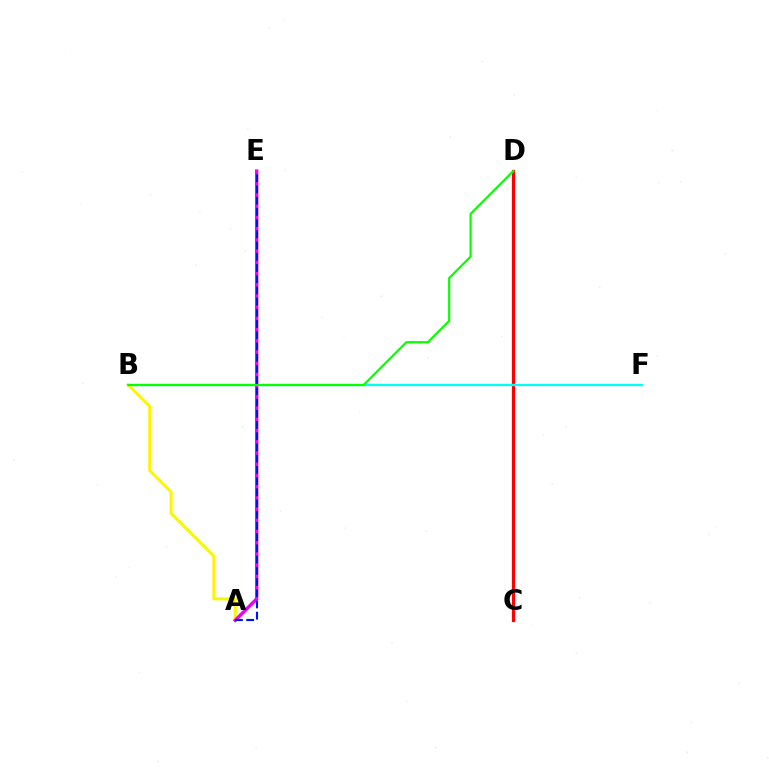{('C', 'D'): [{'color': '#ff0000', 'line_style': 'solid', 'thickness': 2.31}], ('B', 'F'): [{'color': '#00fff6', 'line_style': 'solid', 'thickness': 1.64}], ('A', 'B'): [{'color': '#fcf500', 'line_style': 'solid', 'thickness': 2.18}], ('A', 'E'): [{'color': '#ee00ff', 'line_style': 'solid', 'thickness': 2.43}, {'color': '#0010ff', 'line_style': 'dashed', 'thickness': 1.52}], ('B', 'D'): [{'color': '#08ff00', 'line_style': 'solid', 'thickness': 1.58}]}